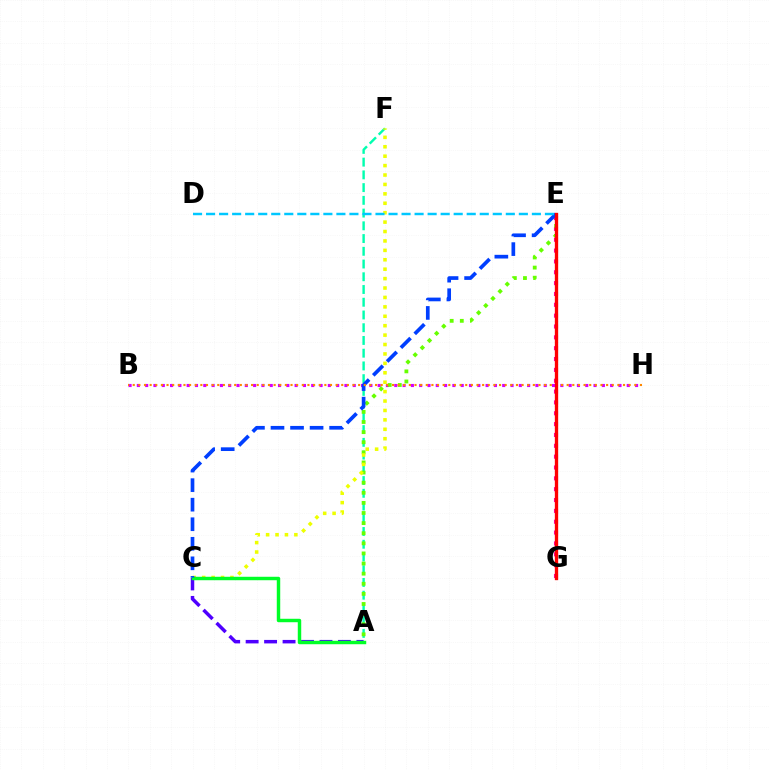{('A', 'C'): [{'color': '#4f00ff', 'line_style': 'dashed', 'thickness': 2.51}, {'color': '#00ff27', 'line_style': 'solid', 'thickness': 2.48}], ('A', 'F'): [{'color': '#00ffaf', 'line_style': 'dashed', 'thickness': 1.73}], ('B', 'H'): [{'color': '#d600ff', 'line_style': 'dotted', 'thickness': 2.26}, {'color': '#ff8800', 'line_style': 'dotted', 'thickness': 1.53}], ('E', 'G'): [{'color': '#ff00a0', 'line_style': 'dotted', 'thickness': 2.95}, {'color': '#ff0000', 'line_style': 'solid', 'thickness': 2.4}], ('A', 'E'): [{'color': '#66ff00', 'line_style': 'dotted', 'thickness': 2.75}], ('C', 'F'): [{'color': '#eeff00', 'line_style': 'dotted', 'thickness': 2.56}], ('C', 'E'): [{'color': '#003fff', 'line_style': 'dashed', 'thickness': 2.66}], ('D', 'E'): [{'color': '#00c7ff', 'line_style': 'dashed', 'thickness': 1.77}]}